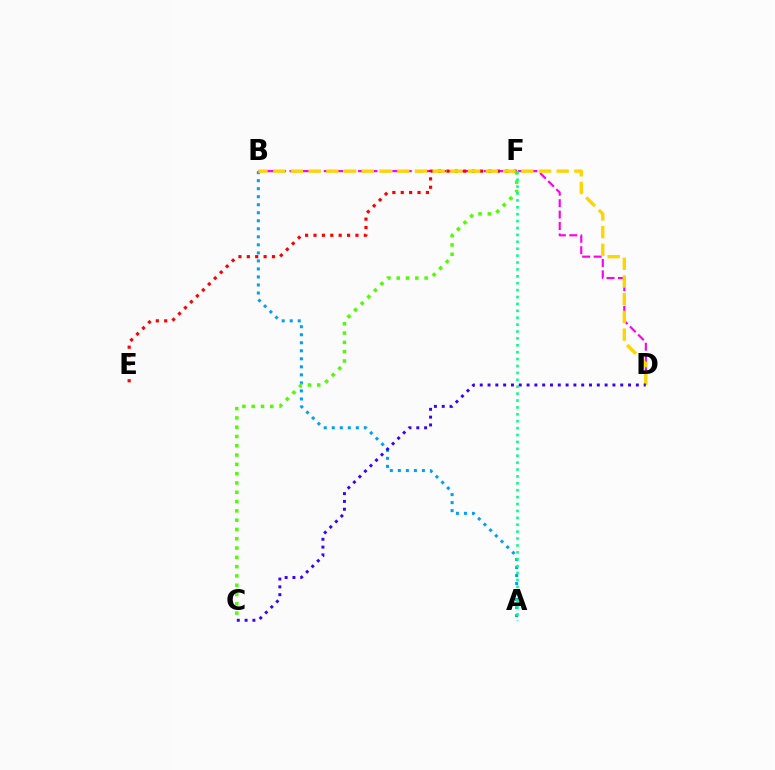{('B', 'D'): [{'color': '#ff00ed', 'line_style': 'dashed', 'thickness': 1.55}, {'color': '#ffd500', 'line_style': 'dashed', 'thickness': 2.41}], ('E', 'F'): [{'color': '#ff0000', 'line_style': 'dotted', 'thickness': 2.28}], ('A', 'B'): [{'color': '#009eff', 'line_style': 'dotted', 'thickness': 2.18}], ('C', 'F'): [{'color': '#4fff00', 'line_style': 'dotted', 'thickness': 2.53}], ('A', 'F'): [{'color': '#00ff86', 'line_style': 'dotted', 'thickness': 1.87}], ('C', 'D'): [{'color': '#3700ff', 'line_style': 'dotted', 'thickness': 2.12}]}